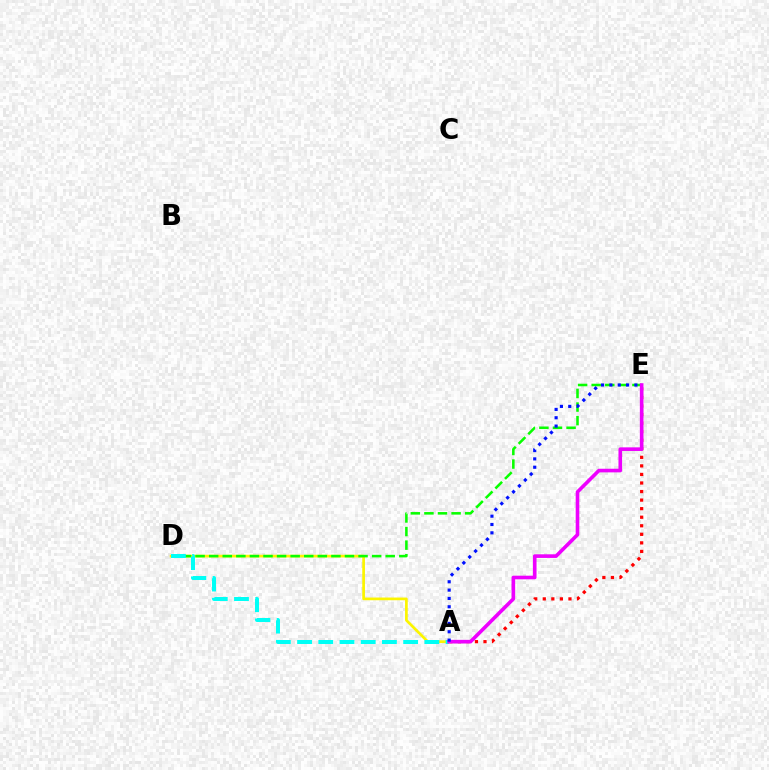{('A', 'D'): [{'color': '#fcf500', 'line_style': 'solid', 'thickness': 1.95}, {'color': '#00fff6', 'line_style': 'dashed', 'thickness': 2.88}], ('D', 'E'): [{'color': '#08ff00', 'line_style': 'dashed', 'thickness': 1.84}], ('A', 'E'): [{'color': '#ff0000', 'line_style': 'dotted', 'thickness': 2.32}, {'color': '#ee00ff', 'line_style': 'solid', 'thickness': 2.61}, {'color': '#0010ff', 'line_style': 'dotted', 'thickness': 2.26}]}